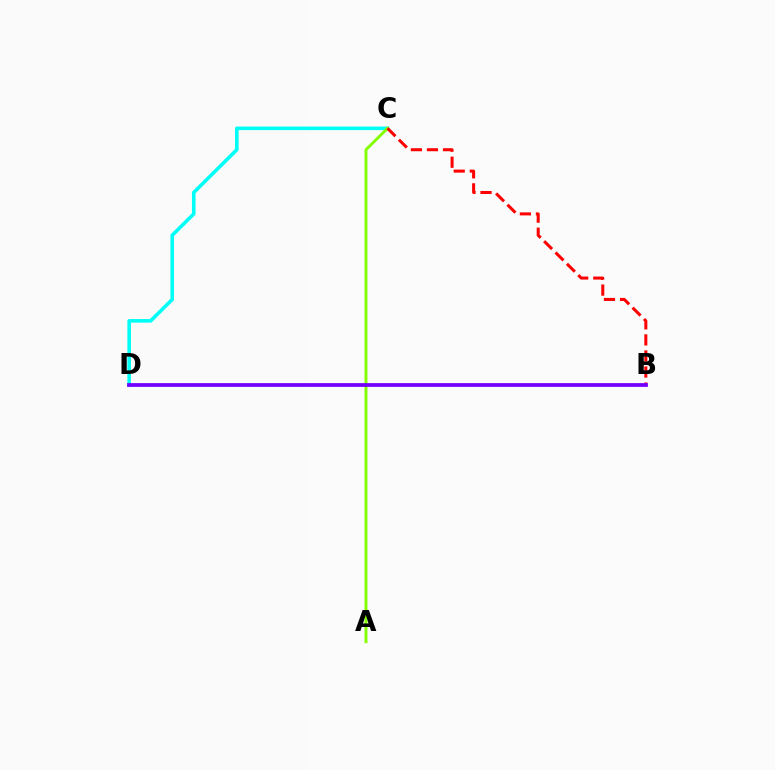{('C', 'D'): [{'color': '#00fff6', 'line_style': 'solid', 'thickness': 2.58}], ('A', 'C'): [{'color': '#84ff00', 'line_style': 'solid', 'thickness': 2.11}], ('B', 'C'): [{'color': '#ff0000', 'line_style': 'dashed', 'thickness': 2.18}], ('B', 'D'): [{'color': '#7200ff', 'line_style': 'solid', 'thickness': 2.71}]}